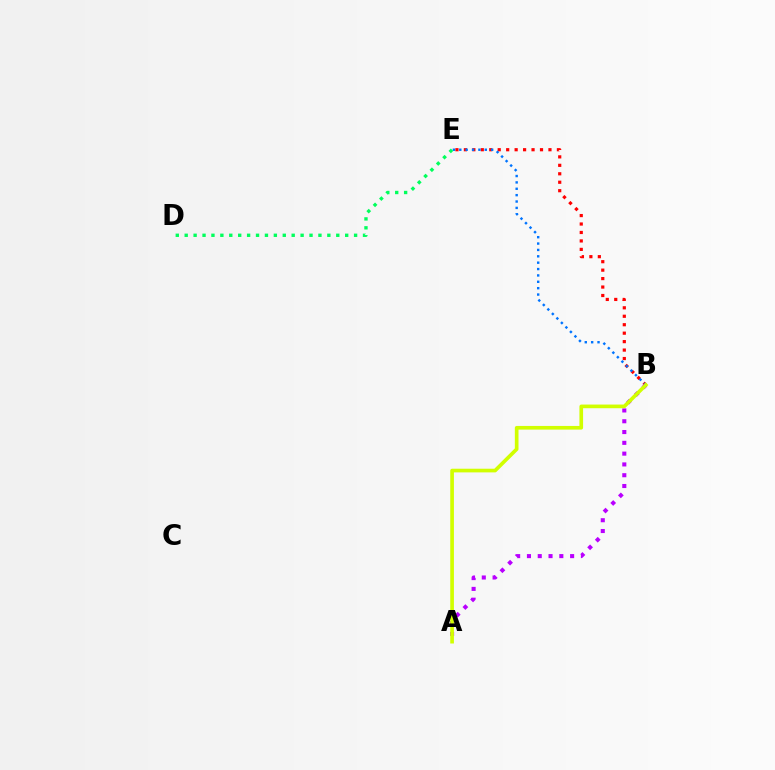{('B', 'E'): [{'color': '#ff0000', 'line_style': 'dotted', 'thickness': 2.3}, {'color': '#0074ff', 'line_style': 'dotted', 'thickness': 1.73}], ('A', 'B'): [{'color': '#b900ff', 'line_style': 'dotted', 'thickness': 2.93}, {'color': '#d1ff00', 'line_style': 'solid', 'thickness': 2.64}], ('D', 'E'): [{'color': '#00ff5c', 'line_style': 'dotted', 'thickness': 2.42}]}